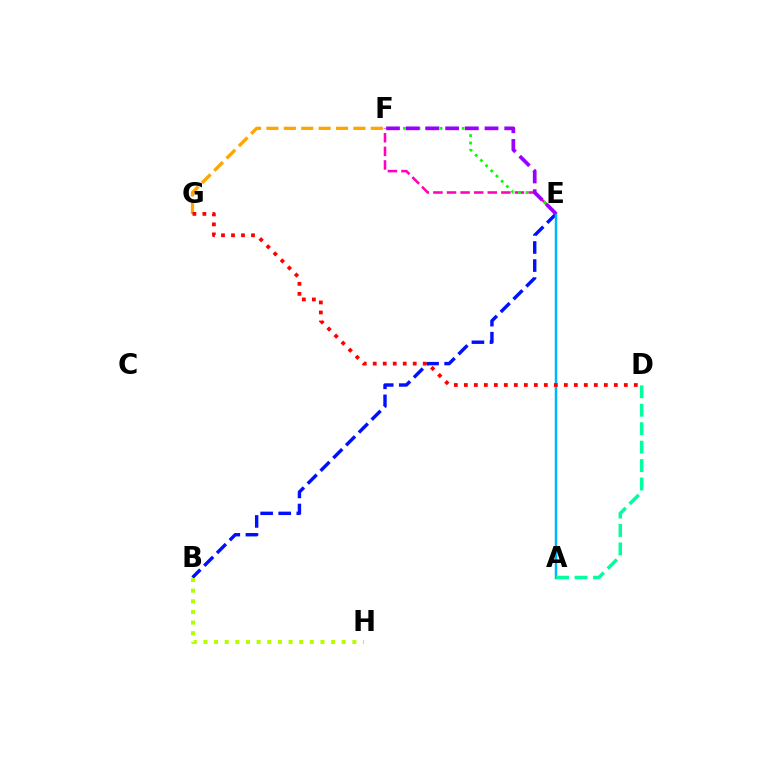{('F', 'G'): [{'color': '#ffa500', 'line_style': 'dashed', 'thickness': 2.36}], ('B', 'E'): [{'color': '#0010ff', 'line_style': 'dashed', 'thickness': 2.45}], ('B', 'H'): [{'color': '#b3ff00', 'line_style': 'dotted', 'thickness': 2.89}], ('E', 'F'): [{'color': '#ff00bd', 'line_style': 'dashed', 'thickness': 1.85}, {'color': '#08ff00', 'line_style': 'dotted', 'thickness': 2.0}, {'color': '#9b00ff', 'line_style': 'dashed', 'thickness': 2.68}], ('A', 'E'): [{'color': '#00b5ff', 'line_style': 'solid', 'thickness': 1.8}], ('D', 'G'): [{'color': '#ff0000', 'line_style': 'dotted', 'thickness': 2.72}], ('A', 'D'): [{'color': '#00ff9d', 'line_style': 'dashed', 'thickness': 2.51}]}